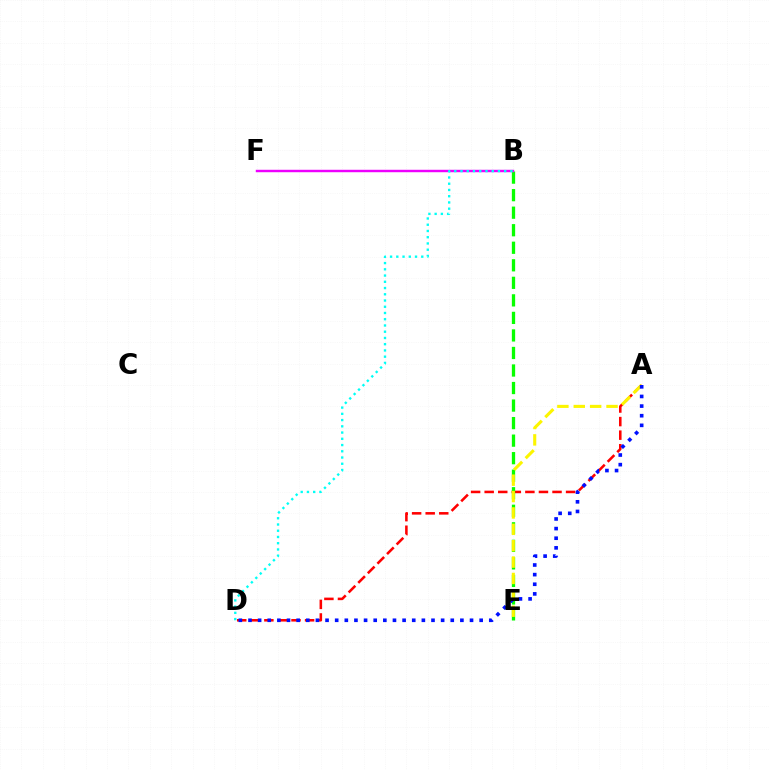{('A', 'D'): [{'color': '#ff0000', 'line_style': 'dashed', 'thickness': 1.84}, {'color': '#0010ff', 'line_style': 'dotted', 'thickness': 2.62}], ('B', 'E'): [{'color': '#08ff00', 'line_style': 'dashed', 'thickness': 2.38}], ('A', 'E'): [{'color': '#fcf500', 'line_style': 'dashed', 'thickness': 2.23}], ('B', 'F'): [{'color': '#ee00ff', 'line_style': 'solid', 'thickness': 1.76}], ('B', 'D'): [{'color': '#00fff6', 'line_style': 'dotted', 'thickness': 1.7}]}